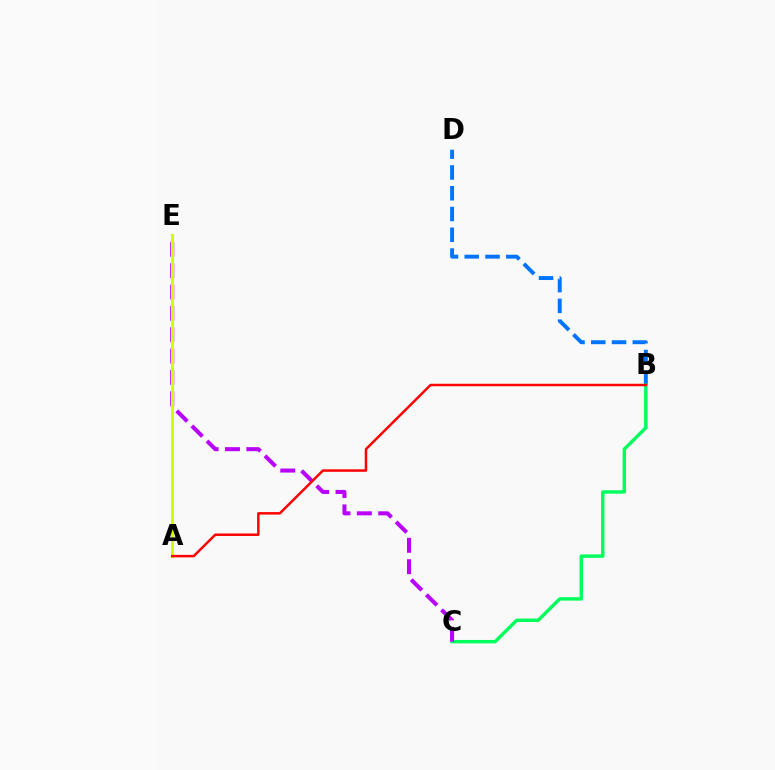{('B', 'D'): [{'color': '#0074ff', 'line_style': 'dashed', 'thickness': 2.82}], ('B', 'C'): [{'color': '#00ff5c', 'line_style': 'solid', 'thickness': 2.45}], ('C', 'E'): [{'color': '#b900ff', 'line_style': 'dashed', 'thickness': 2.9}], ('A', 'E'): [{'color': '#d1ff00', 'line_style': 'solid', 'thickness': 2.17}], ('A', 'B'): [{'color': '#ff0000', 'line_style': 'solid', 'thickness': 1.78}]}